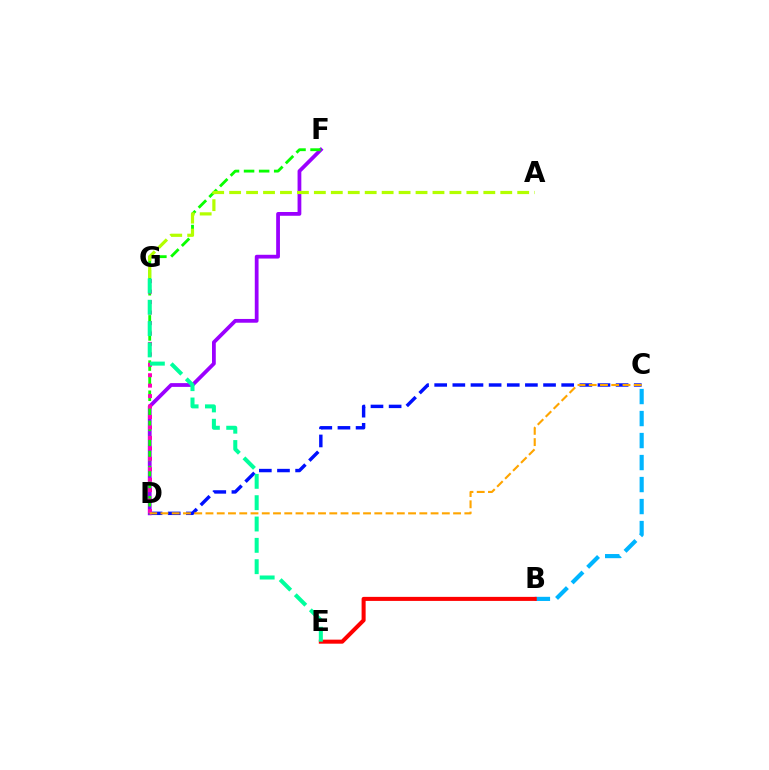{('C', 'D'): [{'color': '#0010ff', 'line_style': 'dashed', 'thickness': 2.46}, {'color': '#ffa500', 'line_style': 'dashed', 'thickness': 1.53}], ('B', 'C'): [{'color': '#00b5ff', 'line_style': 'dashed', 'thickness': 2.99}], ('B', 'E'): [{'color': '#ff0000', 'line_style': 'solid', 'thickness': 2.91}], ('D', 'F'): [{'color': '#9b00ff', 'line_style': 'solid', 'thickness': 2.71}, {'color': '#08ff00', 'line_style': 'dashed', 'thickness': 2.05}], ('D', 'G'): [{'color': '#ff00bd', 'line_style': 'dotted', 'thickness': 2.84}], ('E', 'G'): [{'color': '#00ff9d', 'line_style': 'dashed', 'thickness': 2.9}], ('A', 'G'): [{'color': '#b3ff00', 'line_style': 'dashed', 'thickness': 2.3}]}